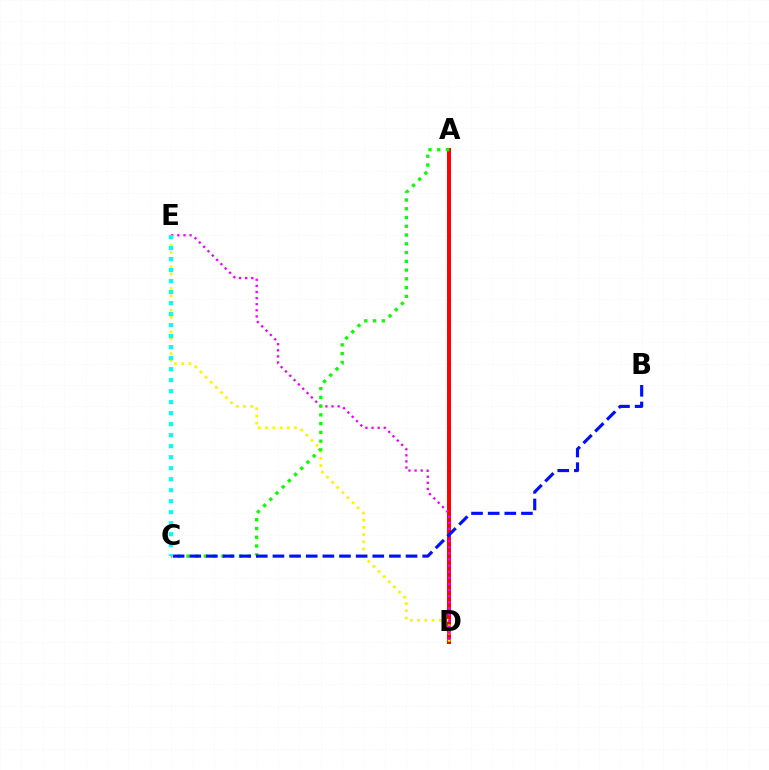{('A', 'D'): [{'color': '#ff0000', 'line_style': 'solid', 'thickness': 2.87}], ('D', 'E'): [{'color': '#fcf500', 'line_style': 'dotted', 'thickness': 1.96}, {'color': '#ee00ff', 'line_style': 'dotted', 'thickness': 1.66}], ('A', 'C'): [{'color': '#08ff00', 'line_style': 'dotted', 'thickness': 2.38}], ('B', 'C'): [{'color': '#0010ff', 'line_style': 'dashed', 'thickness': 2.26}], ('C', 'E'): [{'color': '#00fff6', 'line_style': 'dotted', 'thickness': 2.99}]}